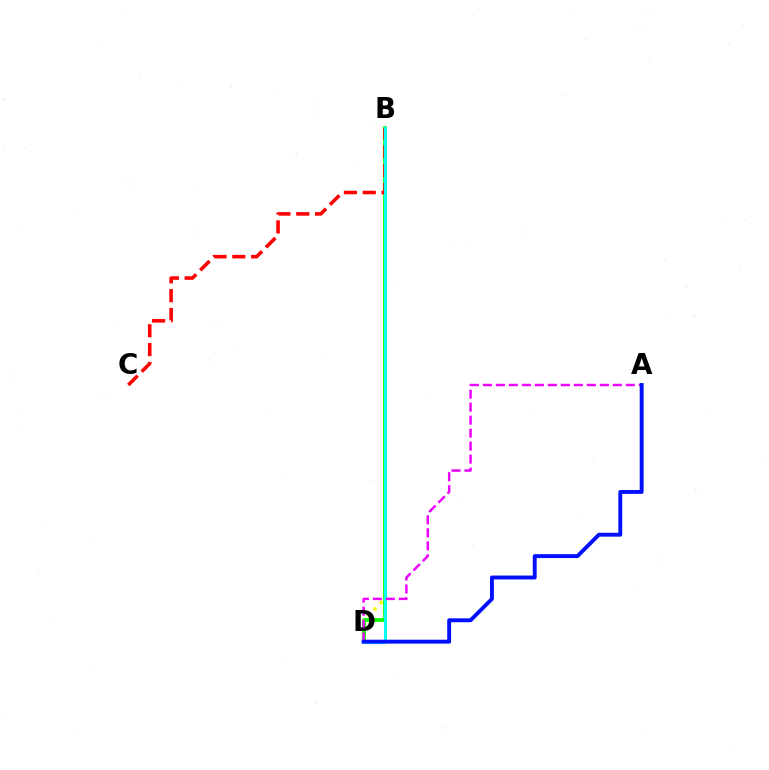{('B', 'D'): [{'color': '#fcf500', 'line_style': 'dotted', 'thickness': 2.43}, {'color': '#08ff00', 'line_style': 'solid', 'thickness': 2.68}, {'color': '#00fff6', 'line_style': 'solid', 'thickness': 2.17}], ('B', 'C'): [{'color': '#ff0000', 'line_style': 'dashed', 'thickness': 2.56}], ('A', 'D'): [{'color': '#ee00ff', 'line_style': 'dashed', 'thickness': 1.77}, {'color': '#0010ff', 'line_style': 'solid', 'thickness': 2.81}]}